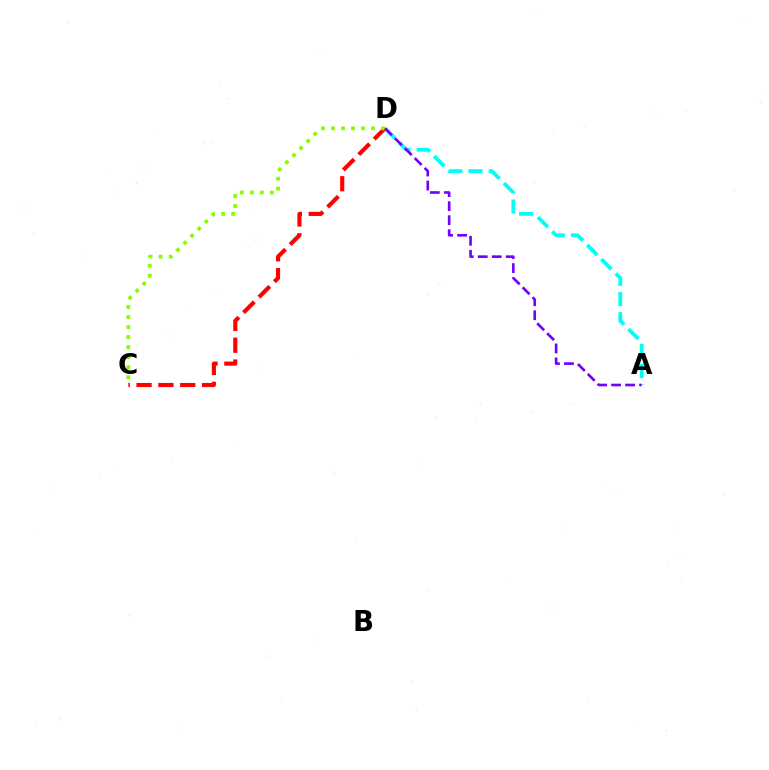{('A', 'D'): [{'color': '#00fff6', 'line_style': 'dashed', 'thickness': 2.75}, {'color': '#7200ff', 'line_style': 'dashed', 'thickness': 1.9}], ('C', 'D'): [{'color': '#ff0000', 'line_style': 'dashed', 'thickness': 2.97}, {'color': '#84ff00', 'line_style': 'dotted', 'thickness': 2.72}]}